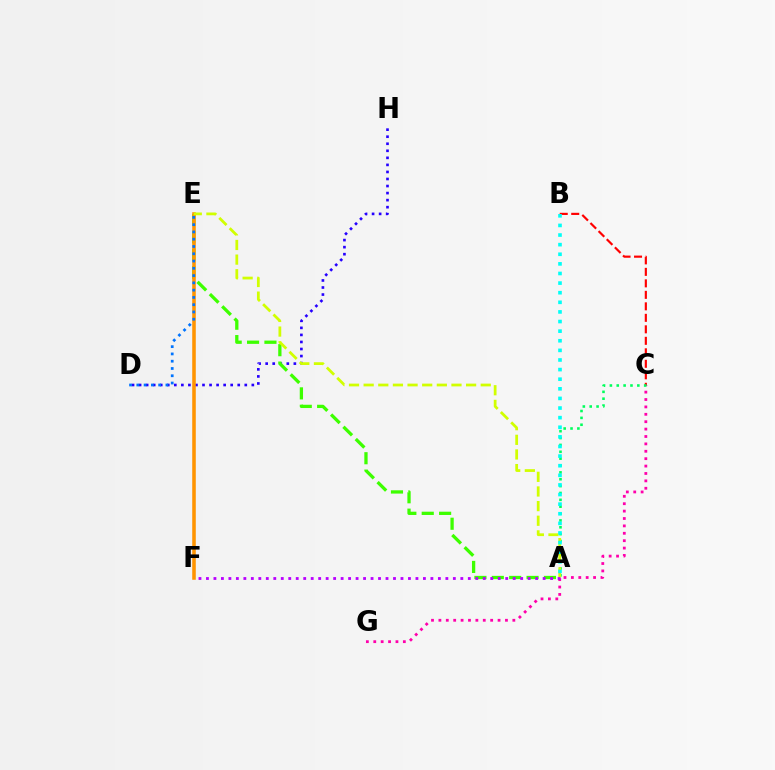{('D', 'H'): [{'color': '#2500ff', 'line_style': 'dotted', 'thickness': 1.91}], ('B', 'C'): [{'color': '#ff0000', 'line_style': 'dashed', 'thickness': 1.56}], ('A', 'E'): [{'color': '#3dff00', 'line_style': 'dashed', 'thickness': 2.36}, {'color': '#d1ff00', 'line_style': 'dashed', 'thickness': 1.99}], ('E', 'F'): [{'color': '#ff9400', 'line_style': 'solid', 'thickness': 2.56}], ('C', 'G'): [{'color': '#ff00ac', 'line_style': 'dotted', 'thickness': 2.01}], ('D', 'E'): [{'color': '#0074ff', 'line_style': 'dotted', 'thickness': 1.98}], ('A', 'C'): [{'color': '#00ff5c', 'line_style': 'dotted', 'thickness': 1.86}], ('A', 'B'): [{'color': '#00fff6', 'line_style': 'dotted', 'thickness': 2.61}], ('A', 'F'): [{'color': '#b900ff', 'line_style': 'dotted', 'thickness': 2.03}]}